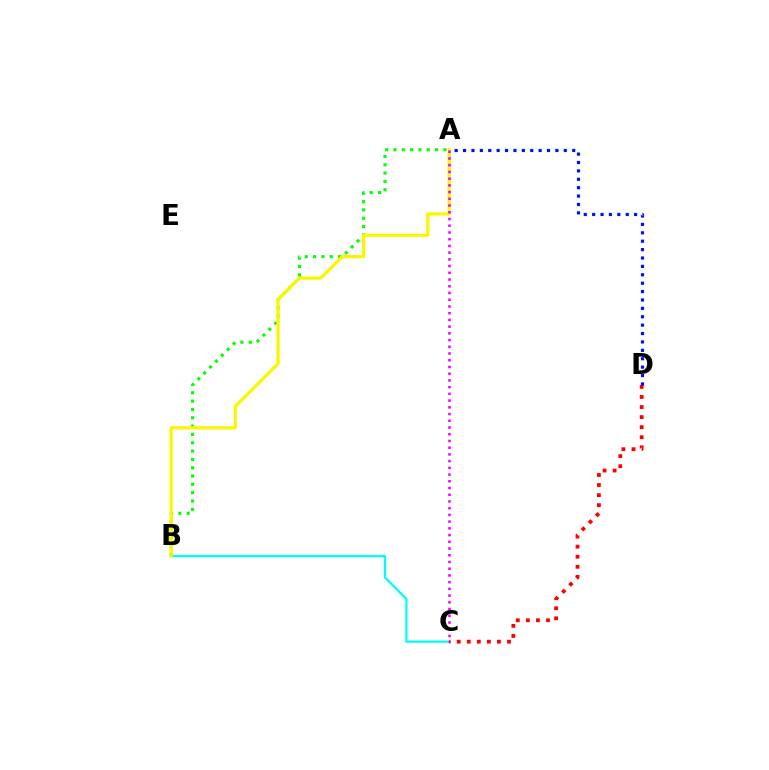{('A', 'B'): [{'color': '#08ff00', 'line_style': 'dotted', 'thickness': 2.26}, {'color': '#fcf500', 'line_style': 'solid', 'thickness': 2.34}], ('B', 'C'): [{'color': '#00fff6', 'line_style': 'solid', 'thickness': 1.63}], ('C', 'D'): [{'color': '#ff0000', 'line_style': 'dotted', 'thickness': 2.73}], ('A', 'D'): [{'color': '#0010ff', 'line_style': 'dotted', 'thickness': 2.28}], ('A', 'C'): [{'color': '#ee00ff', 'line_style': 'dotted', 'thickness': 1.83}]}